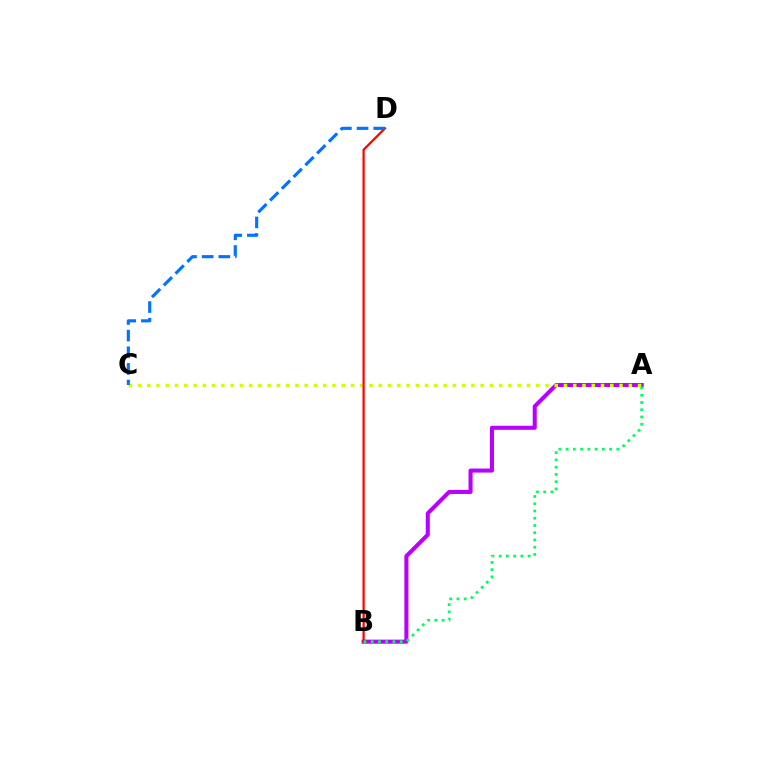{('A', 'B'): [{'color': '#b900ff', 'line_style': 'solid', 'thickness': 2.92}, {'color': '#00ff5c', 'line_style': 'dotted', 'thickness': 1.97}], ('A', 'C'): [{'color': '#d1ff00', 'line_style': 'dotted', 'thickness': 2.52}], ('B', 'D'): [{'color': '#ff0000', 'line_style': 'solid', 'thickness': 1.61}], ('C', 'D'): [{'color': '#0074ff', 'line_style': 'dashed', 'thickness': 2.26}]}